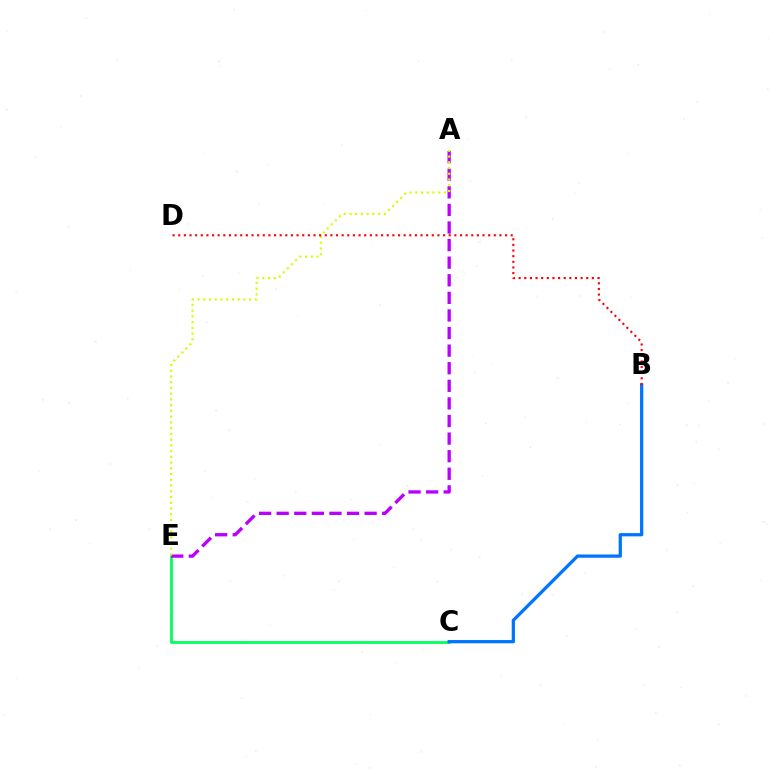{('C', 'E'): [{'color': '#00ff5c', 'line_style': 'solid', 'thickness': 1.98}], ('B', 'C'): [{'color': '#0074ff', 'line_style': 'solid', 'thickness': 2.34}], ('A', 'E'): [{'color': '#b900ff', 'line_style': 'dashed', 'thickness': 2.39}, {'color': '#d1ff00', 'line_style': 'dotted', 'thickness': 1.56}], ('B', 'D'): [{'color': '#ff0000', 'line_style': 'dotted', 'thickness': 1.53}]}